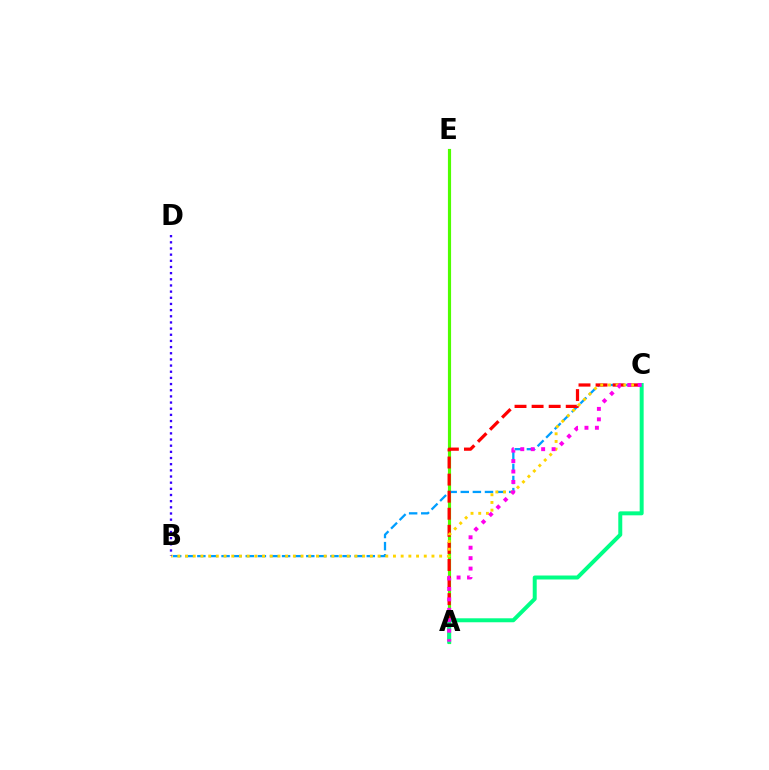{('A', 'E'): [{'color': '#4fff00', 'line_style': 'solid', 'thickness': 2.27}], ('B', 'C'): [{'color': '#009eff', 'line_style': 'dashed', 'thickness': 1.64}, {'color': '#ffd500', 'line_style': 'dotted', 'thickness': 2.09}], ('A', 'C'): [{'color': '#ff0000', 'line_style': 'dashed', 'thickness': 2.32}, {'color': '#00ff86', 'line_style': 'solid', 'thickness': 2.86}, {'color': '#ff00ed', 'line_style': 'dotted', 'thickness': 2.84}], ('B', 'D'): [{'color': '#3700ff', 'line_style': 'dotted', 'thickness': 1.67}]}